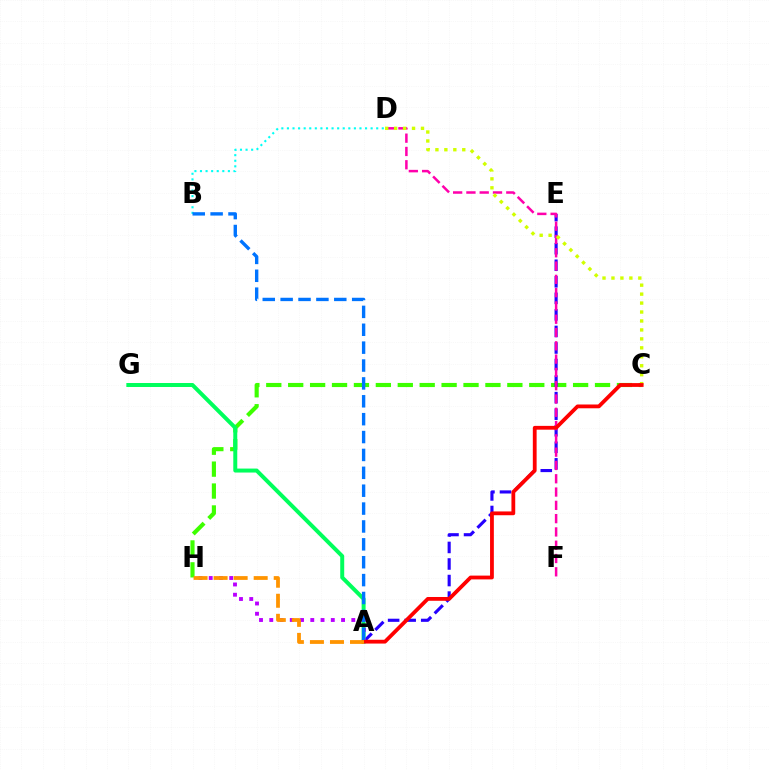{('C', 'H'): [{'color': '#3dff00', 'line_style': 'dashed', 'thickness': 2.98}], ('A', 'E'): [{'color': '#2500ff', 'line_style': 'dashed', 'thickness': 2.25}], ('A', 'G'): [{'color': '#00ff5c', 'line_style': 'solid', 'thickness': 2.86}], ('B', 'D'): [{'color': '#00fff6', 'line_style': 'dotted', 'thickness': 1.52}], ('D', 'F'): [{'color': '#ff00ac', 'line_style': 'dashed', 'thickness': 1.81}], ('A', 'H'): [{'color': '#b900ff', 'line_style': 'dotted', 'thickness': 2.79}, {'color': '#ff9400', 'line_style': 'dashed', 'thickness': 2.72}], ('C', 'D'): [{'color': '#d1ff00', 'line_style': 'dotted', 'thickness': 2.43}], ('A', 'C'): [{'color': '#ff0000', 'line_style': 'solid', 'thickness': 2.73}], ('A', 'B'): [{'color': '#0074ff', 'line_style': 'dashed', 'thickness': 2.43}]}